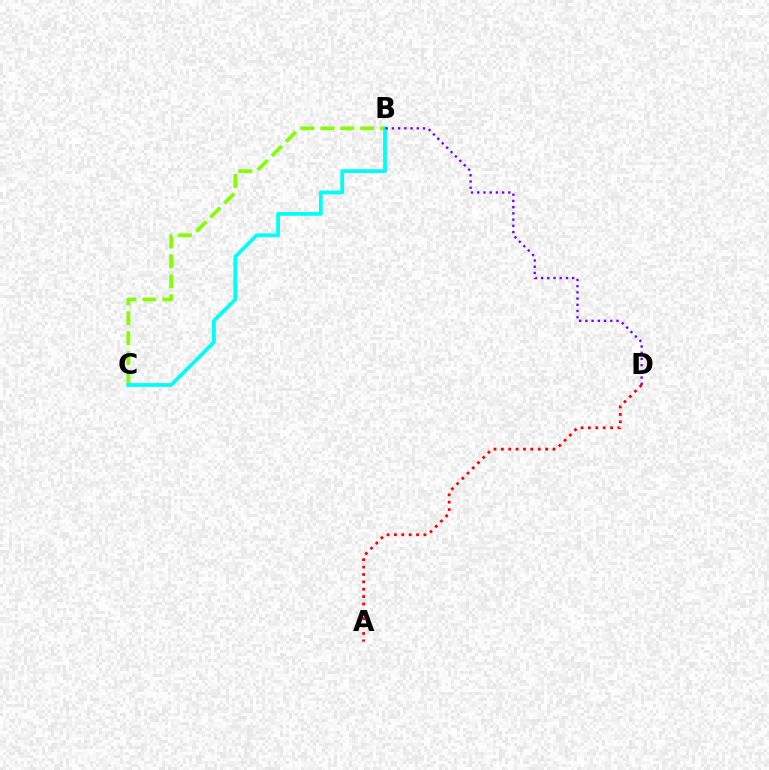{('A', 'D'): [{'color': '#ff0000', 'line_style': 'dotted', 'thickness': 2.0}], ('B', 'C'): [{'color': '#84ff00', 'line_style': 'dashed', 'thickness': 2.71}, {'color': '#00fff6', 'line_style': 'solid', 'thickness': 2.74}], ('B', 'D'): [{'color': '#7200ff', 'line_style': 'dotted', 'thickness': 1.69}]}